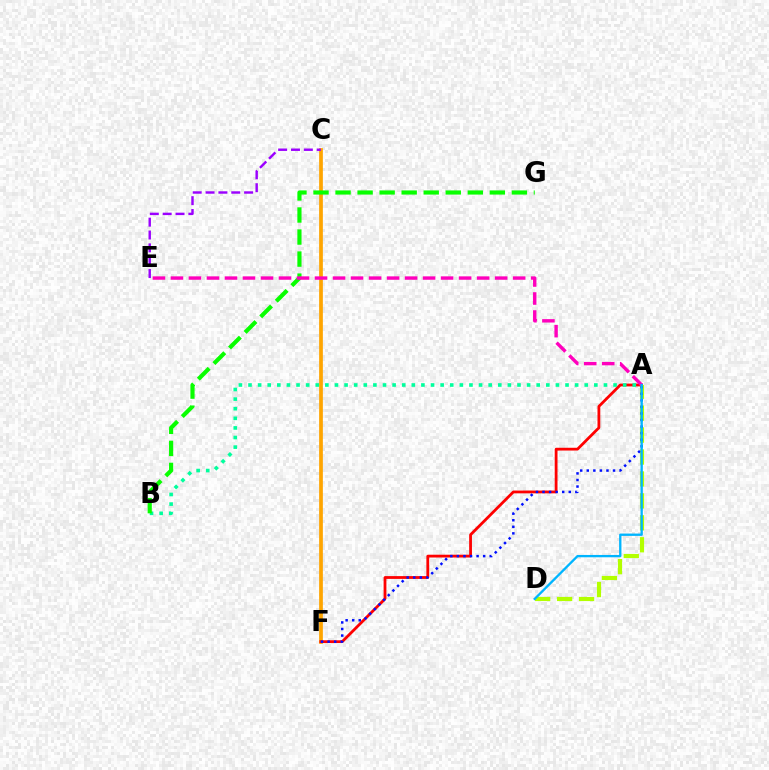{('C', 'F'): [{'color': '#ffa500', 'line_style': 'solid', 'thickness': 2.68}], ('A', 'F'): [{'color': '#ff0000', 'line_style': 'solid', 'thickness': 2.01}, {'color': '#0010ff', 'line_style': 'dotted', 'thickness': 1.78}], ('A', 'B'): [{'color': '#00ff9d', 'line_style': 'dotted', 'thickness': 2.61}], ('B', 'G'): [{'color': '#08ff00', 'line_style': 'dashed', 'thickness': 2.99}], ('A', 'D'): [{'color': '#b3ff00', 'line_style': 'dashed', 'thickness': 2.98}, {'color': '#00b5ff', 'line_style': 'solid', 'thickness': 1.68}], ('A', 'E'): [{'color': '#ff00bd', 'line_style': 'dashed', 'thickness': 2.45}], ('C', 'E'): [{'color': '#9b00ff', 'line_style': 'dashed', 'thickness': 1.75}]}